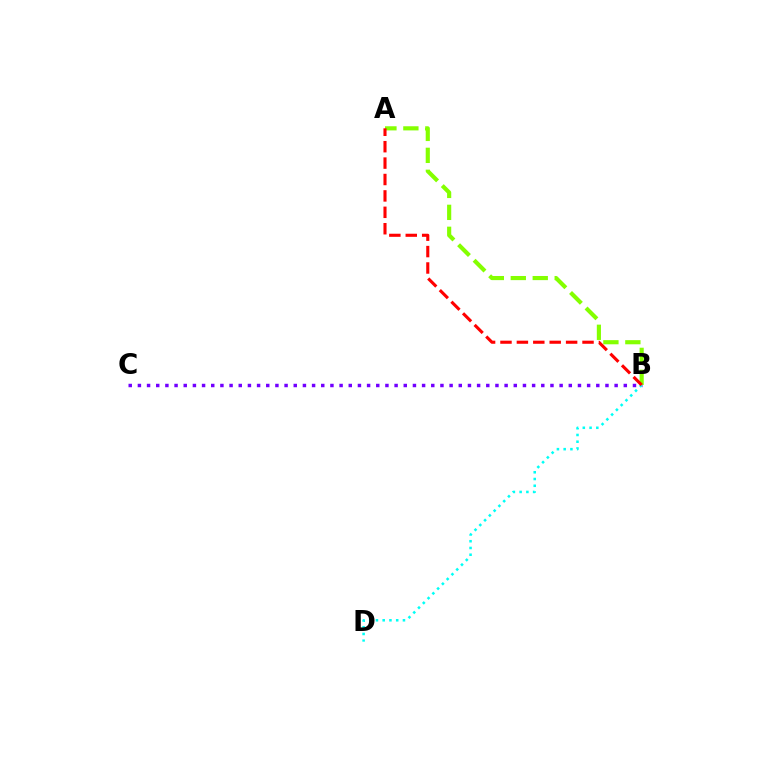{('B', 'C'): [{'color': '#7200ff', 'line_style': 'dotted', 'thickness': 2.49}], ('B', 'D'): [{'color': '#00fff6', 'line_style': 'dotted', 'thickness': 1.84}], ('A', 'B'): [{'color': '#84ff00', 'line_style': 'dashed', 'thickness': 2.98}, {'color': '#ff0000', 'line_style': 'dashed', 'thickness': 2.23}]}